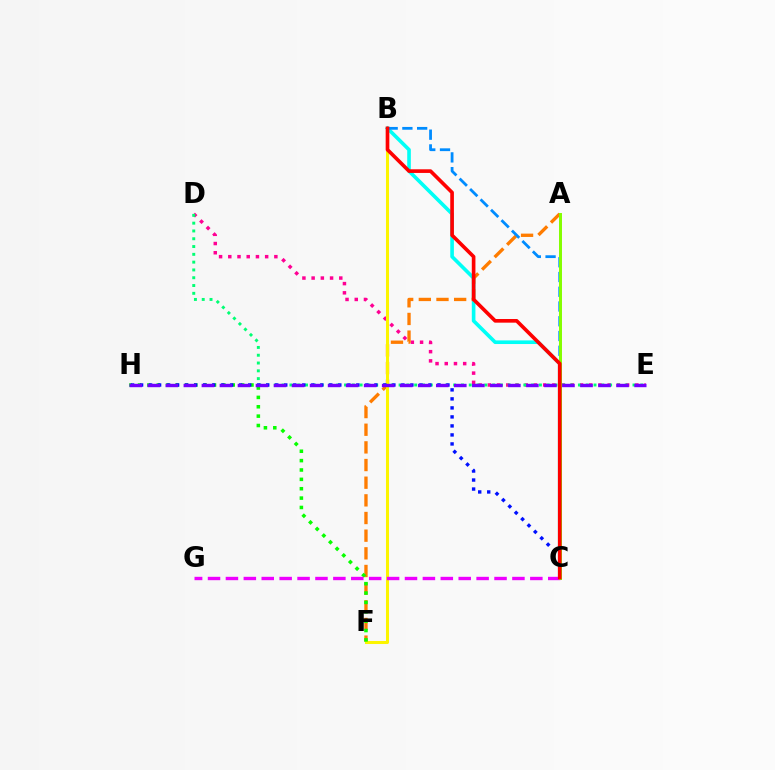{('B', 'C'): [{'color': '#00fff6', 'line_style': 'solid', 'thickness': 2.61}, {'color': '#008cff', 'line_style': 'dashed', 'thickness': 2.0}, {'color': '#ff0000', 'line_style': 'solid', 'thickness': 2.63}], ('D', 'E'): [{'color': '#ff0094', 'line_style': 'dotted', 'thickness': 2.5}, {'color': '#00ff74', 'line_style': 'dotted', 'thickness': 2.12}], ('A', 'F'): [{'color': '#ff7c00', 'line_style': 'dashed', 'thickness': 2.4}], ('B', 'F'): [{'color': '#fcf500', 'line_style': 'solid', 'thickness': 2.18}], ('F', 'H'): [{'color': '#08ff00', 'line_style': 'dotted', 'thickness': 2.55}], ('C', 'H'): [{'color': '#0010ff', 'line_style': 'dotted', 'thickness': 2.45}], ('C', 'G'): [{'color': '#ee00ff', 'line_style': 'dashed', 'thickness': 2.43}], ('A', 'C'): [{'color': '#84ff00', 'line_style': 'solid', 'thickness': 2.14}], ('E', 'H'): [{'color': '#7200ff', 'line_style': 'dashed', 'thickness': 2.45}]}